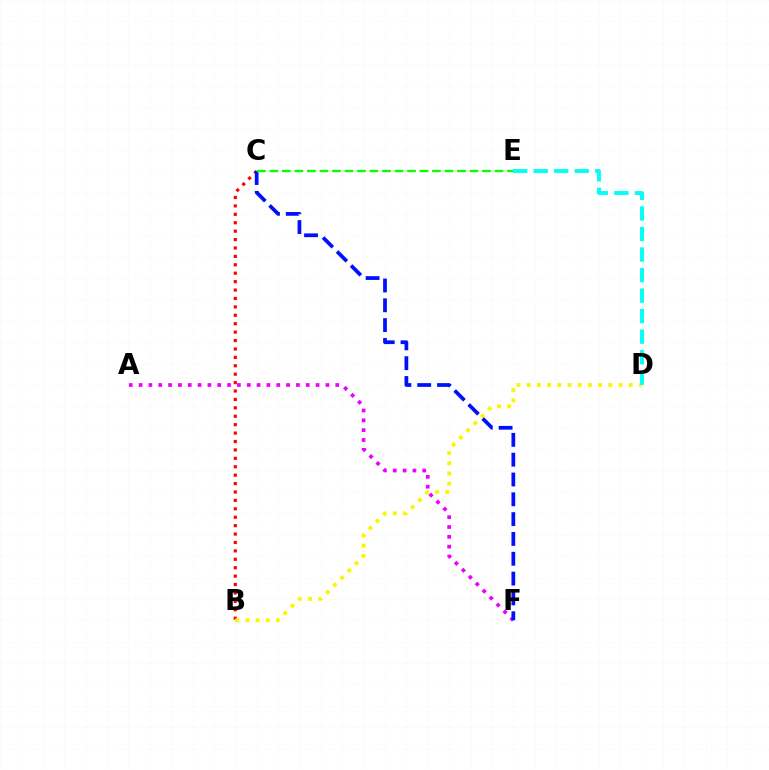{('A', 'F'): [{'color': '#ee00ff', 'line_style': 'dotted', 'thickness': 2.67}], ('B', 'C'): [{'color': '#ff0000', 'line_style': 'dotted', 'thickness': 2.29}], ('B', 'D'): [{'color': '#fcf500', 'line_style': 'dotted', 'thickness': 2.77}], ('C', 'F'): [{'color': '#0010ff', 'line_style': 'dashed', 'thickness': 2.69}], ('D', 'E'): [{'color': '#00fff6', 'line_style': 'dashed', 'thickness': 2.79}], ('C', 'E'): [{'color': '#08ff00', 'line_style': 'dashed', 'thickness': 1.7}]}